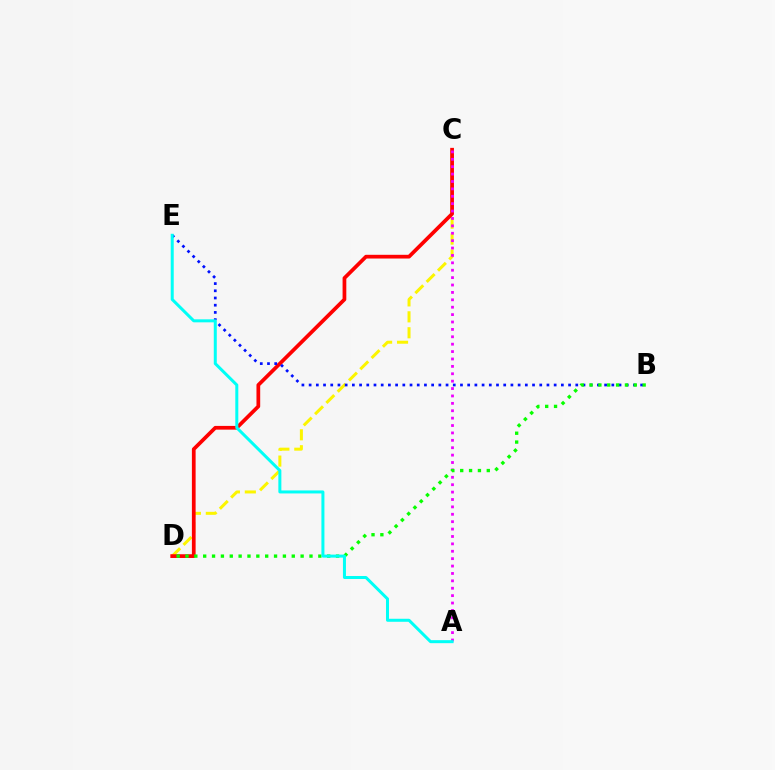{('C', 'D'): [{'color': '#fcf500', 'line_style': 'dashed', 'thickness': 2.17}, {'color': '#ff0000', 'line_style': 'solid', 'thickness': 2.68}], ('A', 'C'): [{'color': '#ee00ff', 'line_style': 'dotted', 'thickness': 2.01}], ('B', 'E'): [{'color': '#0010ff', 'line_style': 'dotted', 'thickness': 1.96}], ('B', 'D'): [{'color': '#08ff00', 'line_style': 'dotted', 'thickness': 2.41}], ('A', 'E'): [{'color': '#00fff6', 'line_style': 'solid', 'thickness': 2.17}]}